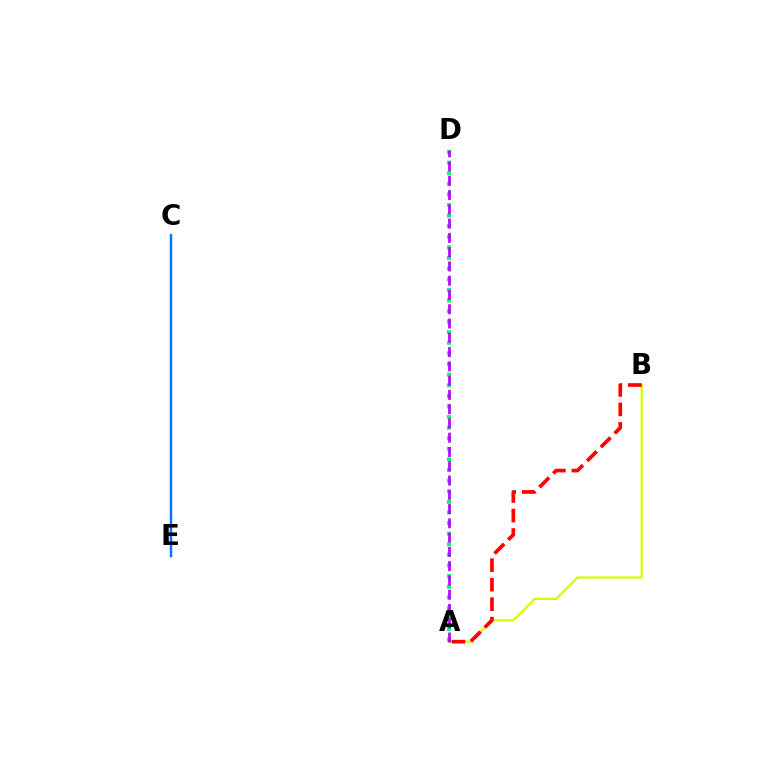{('C', 'E'): [{'color': '#0074ff', 'line_style': 'solid', 'thickness': 1.77}], ('A', 'B'): [{'color': '#d1ff00', 'line_style': 'solid', 'thickness': 1.63}, {'color': '#ff0000', 'line_style': 'dashed', 'thickness': 2.65}], ('A', 'D'): [{'color': '#00ff5c', 'line_style': 'dotted', 'thickness': 2.88}, {'color': '#b900ff', 'line_style': 'dashed', 'thickness': 1.94}]}